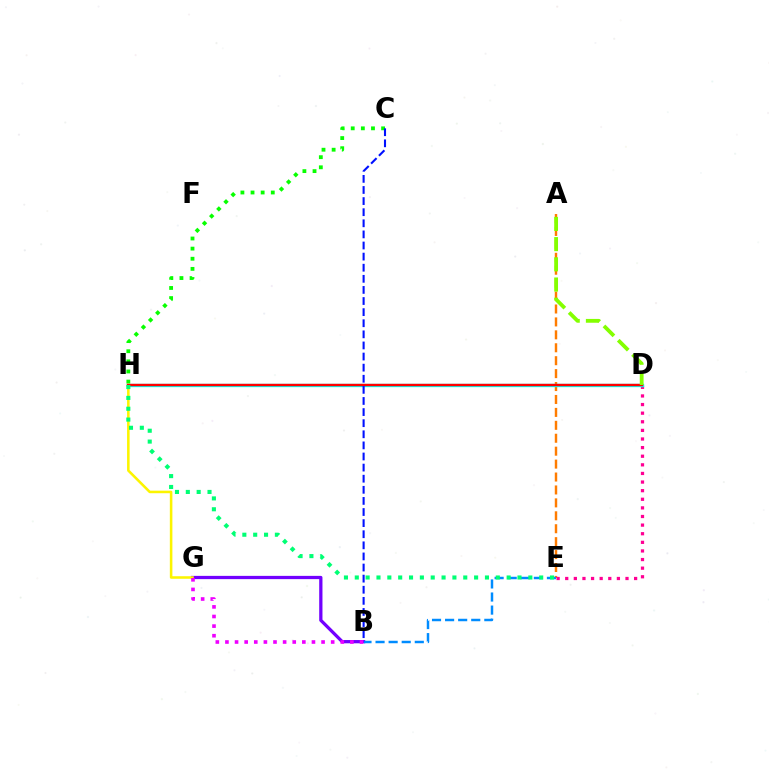{('A', 'E'): [{'color': '#ff7c00', 'line_style': 'dashed', 'thickness': 1.76}], ('B', 'G'): [{'color': '#7200ff', 'line_style': 'solid', 'thickness': 2.35}, {'color': '#ee00ff', 'line_style': 'dotted', 'thickness': 2.61}], ('D', 'E'): [{'color': '#ff0094', 'line_style': 'dotted', 'thickness': 2.34}], ('D', 'H'): [{'color': '#00fff6', 'line_style': 'solid', 'thickness': 2.39}, {'color': '#ff0000', 'line_style': 'solid', 'thickness': 1.72}], ('C', 'H'): [{'color': '#08ff00', 'line_style': 'dotted', 'thickness': 2.75}], ('G', 'H'): [{'color': '#fcf500', 'line_style': 'solid', 'thickness': 1.84}], ('A', 'D'): [{'color': '#84ff00', 'line_style': 'dashed', 'thickness': 2.74}], ('B', 'E'): [{'color': '#008cff', 'line_style': 'dashed', 'thickness': 1.78}], ('B', 'C'): [{'color': '#0010ff', 'line_style': 'dashed', 'thickness': 1.51}], ('E', 'H'): [{'color': '#00ff74', 'line_style': 'dotted', 'thickness': 2.95}]}